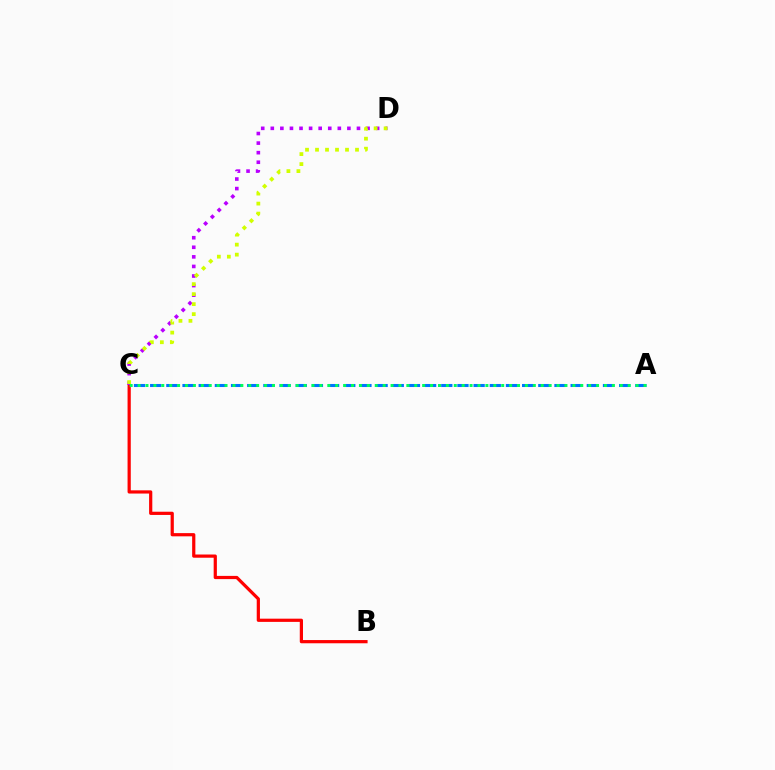{('B', 'C'): [{'color': '#ff0000', 'line_style': 'solid', 'thickness': 2.31}], ('A', 'C'): [{'color': '#0074ff', 'line_style': 'dashed', 'thickness': 2.2}, {'color': '#00ff5c', 'line_style': 'dotted', 'thickness': 2.15}], ('C', 'D'): [{'color': '#b900ff', 'line_style': 'dotted', 'thickness': 2.6}, {'color': '#d1ff00', 'line_style': 'dotted', 'thickness': 2.72}]}